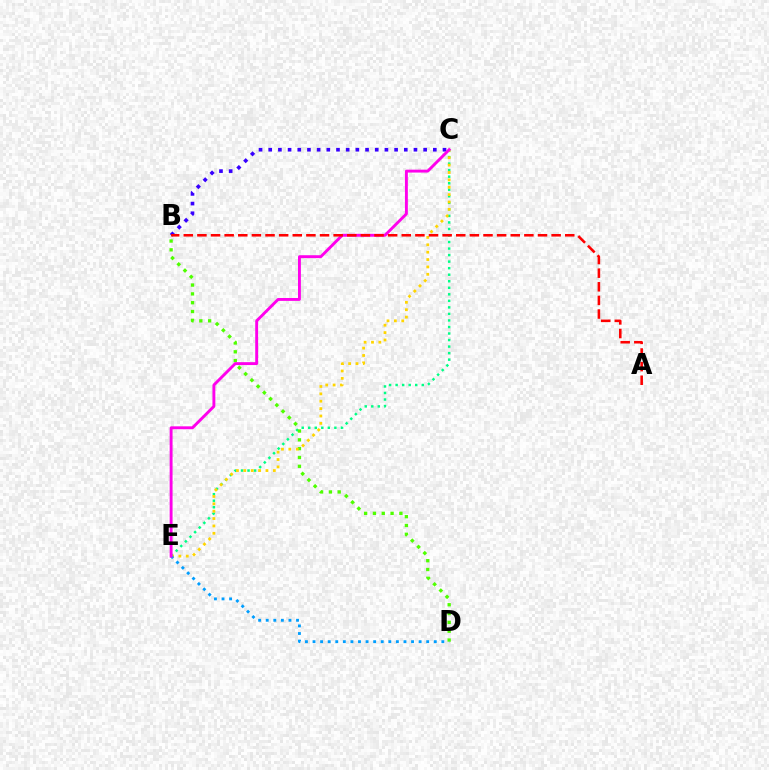{('B', 'C'): [{'color': '#3700ff', 'line_style': 'dotted', 'thickness': 2.63}], ('C', 'E'): [{'color': '#00ff86', 'line_style': 'dotted', 'thickness': 1.78}, {'color': '#ffd500', 'line_style': 'dotted', 'thickness': 2.0}, {'color': '#ff00ed', 'line_style': 'solid', 'thickness': 2.09}], ('B', 'D'): [{'color': '#4fff00', 'line_style': 'dotted', 'thickness': 2.4}], ('D', 'E'): [{'color': '#009eff', 'line_style': 'dotted', 'thickness': 2.06}], ('A', 'B'): [{'color': '#ff0000', 'line_style': 'dashed', 'thickness': 1.85}]}